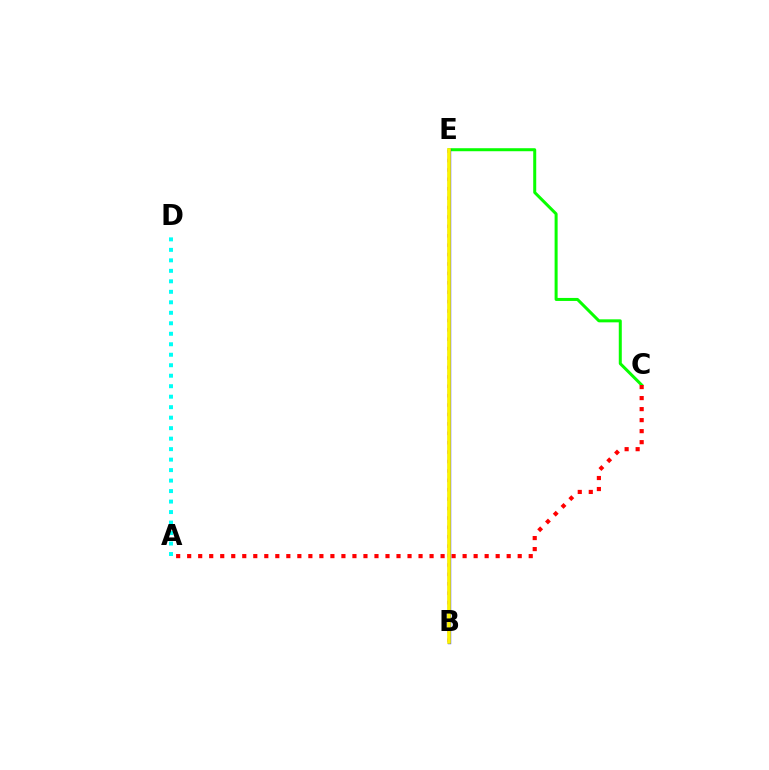{('B', 'E'): [{'color': '#ee00ff', 'line_style': 'dotted', 'thickness': 2.56}, {'color': '#0010ff', 'line_style': 'solid', 'thickness': 2.38}, {'color': '#fcf500', 'line_style': 'solid', 'thickness': 2.63}], ('C', 'E'): [{'color': '#08ff00', 'line_style': 'solid', 'thickness': 2.17}], ('A', 'C'): [{'color': '#ff0000', 'line_style': 'dotted', 'thickness': 2.99}], ('A', 'D'): [{'color': '#00fff6', 'line_style': 'dotted', 'thickness': 2.85}]}